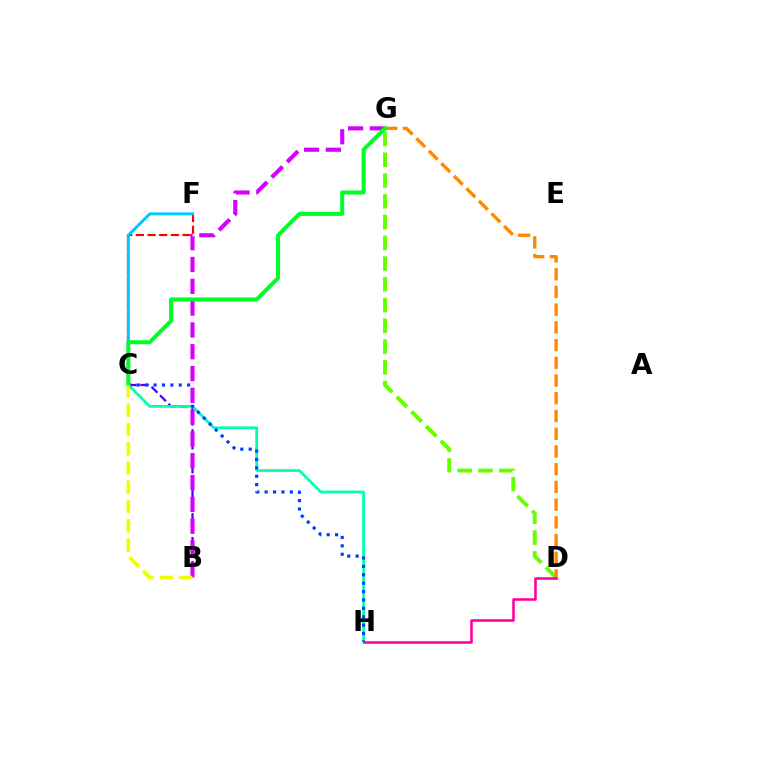{('D', 'G'): [{'color': '#66ff00', 'line_style': 'dashed', 'thickness': 2.82}, {'color': '#ff8800', 'line_style': 'dashed', 'thickness': 2.41}], ('C', 'F'): [{'color': '#ff0000', 'line_style': 'dashed', 'thickness': 1.59}, {'color': '#00c7ff', 'line_style': 'solid', 'thickness': 2.12}], ('B', 'C'): [{'color': '#4f00ff', 'line_style': 'dashed', 'thickness': 1.63}, {'color': '#eeff00', 'line_style': 'dashed', 'thickness': 2.62}], ('C', 'H'): [{'color': '#00ffaf', 'line_style': 'solid', 'thickness': 1.97}, {'color': '#003fff', 'line_style': 'dotted', 'thickness': 2.28}], ('D', 'H'): [{'color': '#ff00a0', 'line_style': 'solid', 'thickness': 1.84}], ('B', 'G'): [{'color': '#d600ff', 'line_style': 'dashed', 'thickness': 2.96}], ('C', 'G'): [{'color': '#00ff27', 'line_style': 'solid', 'thickness': 2.9}]}